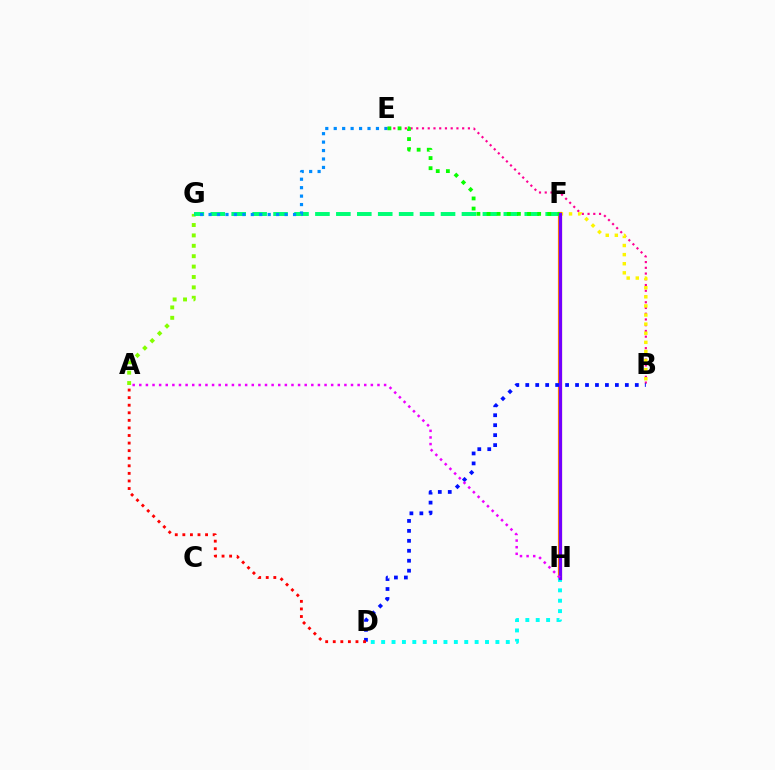{('A', 'G'): [{'color': '#84ff00', 'line_style': 'dotted', 'thickness': 2.82}], ('F', 'G'): [{'color': '#00ff74', 'line_style': 'dashed', 'thickness': 2.84}], ('E', 'G'): [{'color': '#008cff', 'line_style': 'dotted', 'thickness': 2.29}], ('B', 'E'): [{'color': '#ff0094', 'line_style': 'dotted', 'thickness': 1.56}], ('B', 'F'): [{'color': '#fcf500', 'line_style': 'dotted', 'thickness': 2.47}], ('F', 'H'): [{'color': '#ff7c00', 'line_style': 'solid', 'thickness': 3.0}, {'color': '#7200ff', 'line_style': 'solid', 'thickness': 2.28}], ('B', 'D'): [{'color': '#0010ff', 'line_style': 'dotted', 'thickness': 2.71}], ('E', 'F'): [{'color': '#08ff00', 'line_style': 'dotted', 'thickness': 2.75}], ('D', 'H'): [{'color': '#00fff6', 'line_style': 'dotted', 'thickness': 2.82}], ('A', 'D'): [{'color': '#ff0000', 'line_style': 'dotted', 'thickness': 2.06}], ('A', 'H'): [{'color': '#ee00ff', 'line_style': 'dotted', 'thickness': 1.8}]}